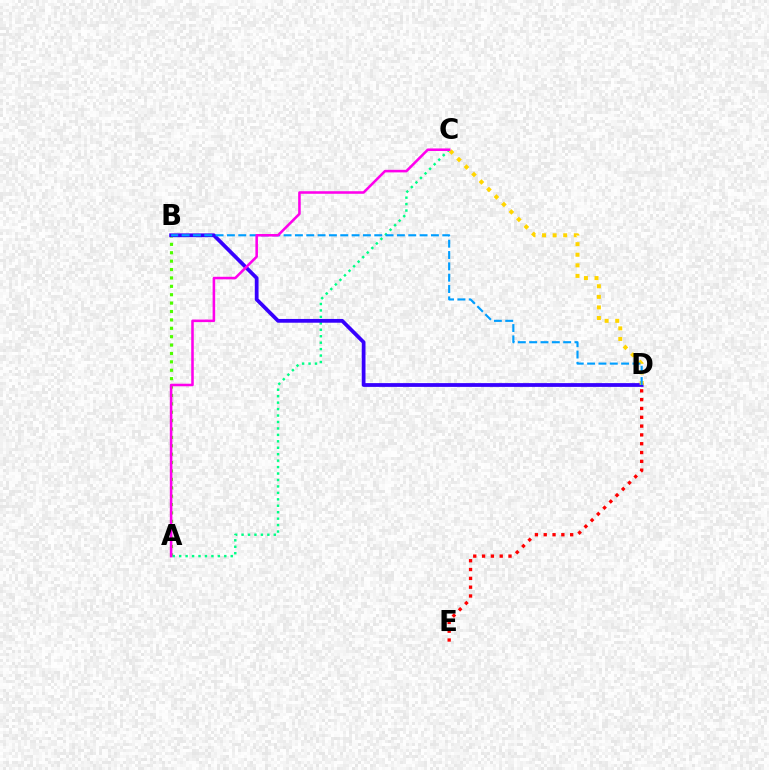{('A', 'B'): [{'color': '#4fff00', 'line_style': 'dotted', 'thickness': 2.28}], ('A', 'C'): [{'color': '#00ff86', 'line_style': 'dotted', 'thickness': 1.75}, {'color': '#ff00ed', 'line_style': 'solid', 'thickness': 1.84}], ('B', 'D'): [{'color': '#3700ff', 'line_style': 'solid', 'thickness': 2.71}, {'color': '#009eff', 'line_style': 'dashed', 'thickness': 1.54}], ('D', 'E'): [{'color': '#ff0000', 'line_style': 'dotted', 'thickness': 2.39}], ('C', 'D'): [{'color': '#ffd500', 'line_style': 'dotted', 'thickness': 2.88}]}